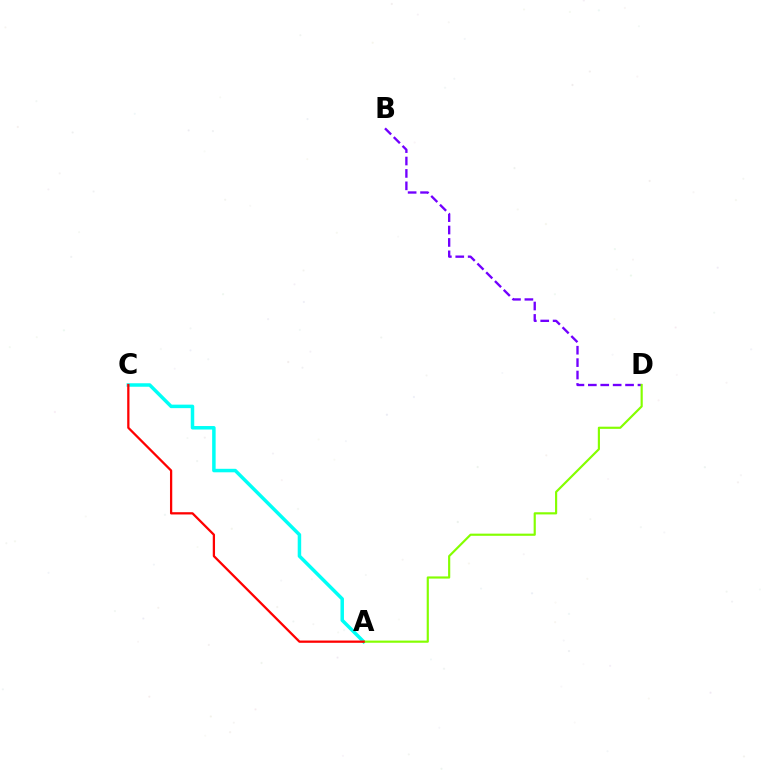{('B', 'D'): [{'color': '#7200ff', 'line_style': 'dashed', 'thickness': 1.69}], ('A', 'C'): [{'color': '#00fff6', 'line_style': 'solid', 'thickness': 2.52}, {'color': '#ff0000', 'line_style': 'solid', 'thickness': 1.64}], ('A', 'D'): [{'color': '#84ff00', 'line_style': 'solid', 'thickness': 1.56}]}